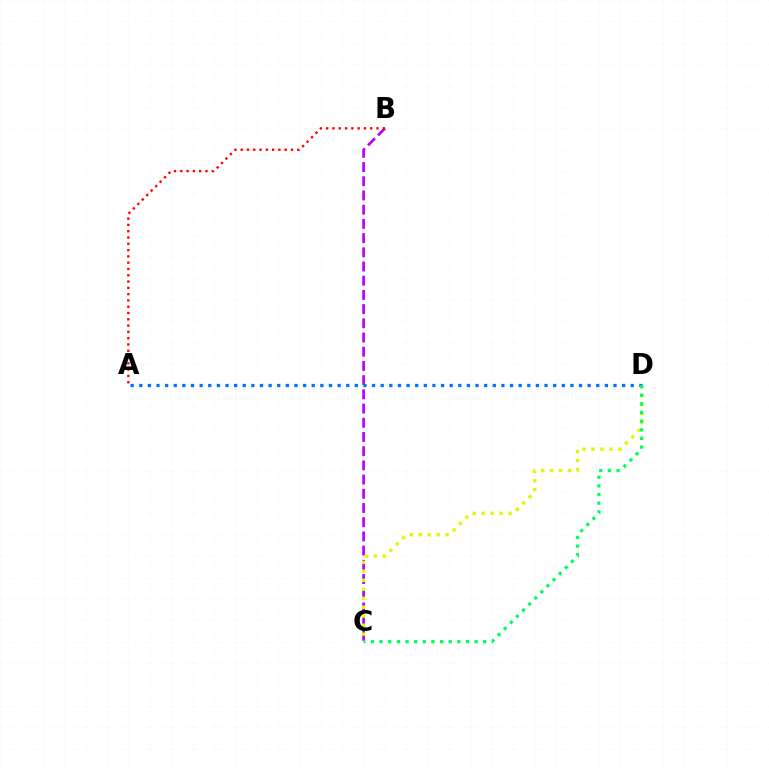{('B', 'C'): [{'color': '#b900ff', 'line_style': 'dashed', 'thickness': 1.93}], ('A', 'B'): [{'color': '#ff0000', 'line_style': 'dotted', 'thickness': 1.71}], ('C', 'D'): [{'color': '#d1ff00', 'line_style': 'dotted', 'thickness': 2.44}, {'color': '#00ff5c', 'line_style': 'dotted', 'thickness': 2.35}], ('A', 'D'): [{'color': '#0074ff', 'line_style': 'dotted', 'thickness': 2.34}]}